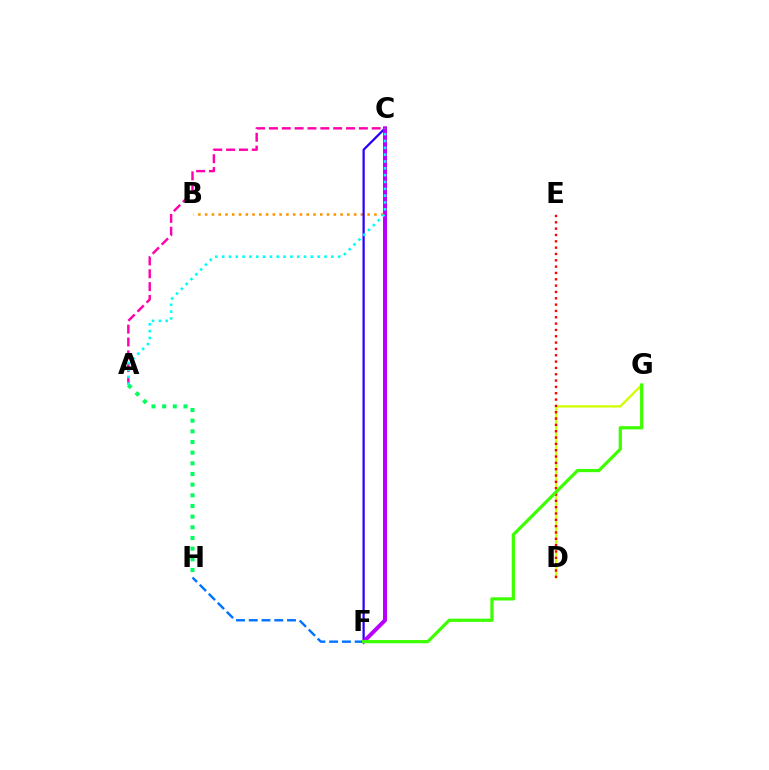{('D', 'G'): [{'color': '#d1ff00', 'line_style': 'solid', 'thickness': 1.67}], ('F', 'H'): [{'color': '#0074ff', 'line_style': 'dashed', 'thickness': 1.73}], ('B', 'C'): [{'color': '#ff9400', 'line_style': 'dotted', 'thickness': 1.84}], ('C', 'F'): [{'color': '#2500ff', 'line_style': 'solid', 'thickness': 1.61}, {'color': '#b900ff', 'line_style': 'solid', 'thickness': 2.87}], ('D', 'E'): [{'color': '#ff0000', 'line_style': 'dotted', 'thickness': 1.72}], ('A', 'C'): [{'color': '#ff00ac', 'line_style': 'dashed', 'thickness': 1.75}, {'color': '#00fff6', 'line_style': 'dotted', 'thickness': 1.85}], ('F', 'G'): [{'color': '#3dff00', 'line_style': 'solid', 'thickness': 2.31}], ('A', 'H'): [{'color': '#00ff5c', 'line_style': 'dotted', 'thickness': 2.9}]}